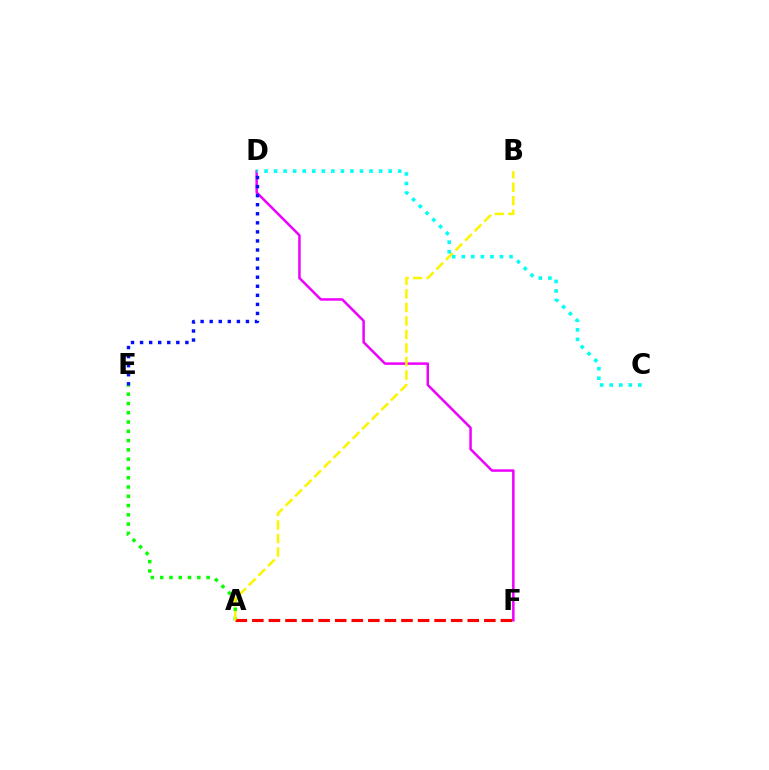{('A', 'E'): [{'color': '#08ff00', 'line_style': 'dotted', 'thickness': 2.52}], ('D', 'F'): [{'color': '#ee00ff', 'line_style': 'solid', 'thickness': 1.8}], ('A', 'F'): [{'color': '#ff0000', 'line_style': 'dashed', 'thickness': 2.25}], ('D', 'E'): [{'color': '#0010ff', 'line_style': 'dotted', 'thickness': 2.46}], ('C', 'D'): [{'color': '#00fff6', 'line_style': 'dotted', 'thickness': 2.59}], ('A', 'B'): [{'color': '#fcf500', 'line_style': 'dashed', 'thickness': 1.84}]}